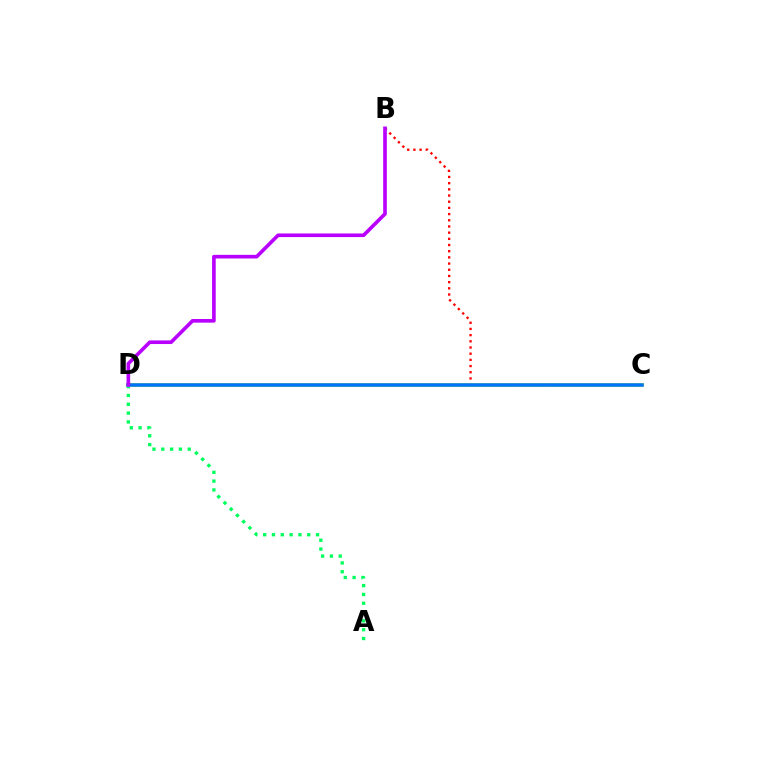{('B', 'C'): [{'color': '#ff0000', 'line_style': 'dotted', 'thickness': 1.68}], ('C', 'D'): [{'color': '#d1ff00', 'line_style': 'solid', 'thickness': 2.61}, {'color': '#0074ff', 'line_style': 'solid', 'thickness': 2.55}], ('A', 'D'): [{'color': '#00ff5c', 'line_style': 'dotted', 'thickness': 2.39}], ('B', 'D'): [{'color': '#b900ff', 'line_style': 'solid', 'thickness': 2.62}]}